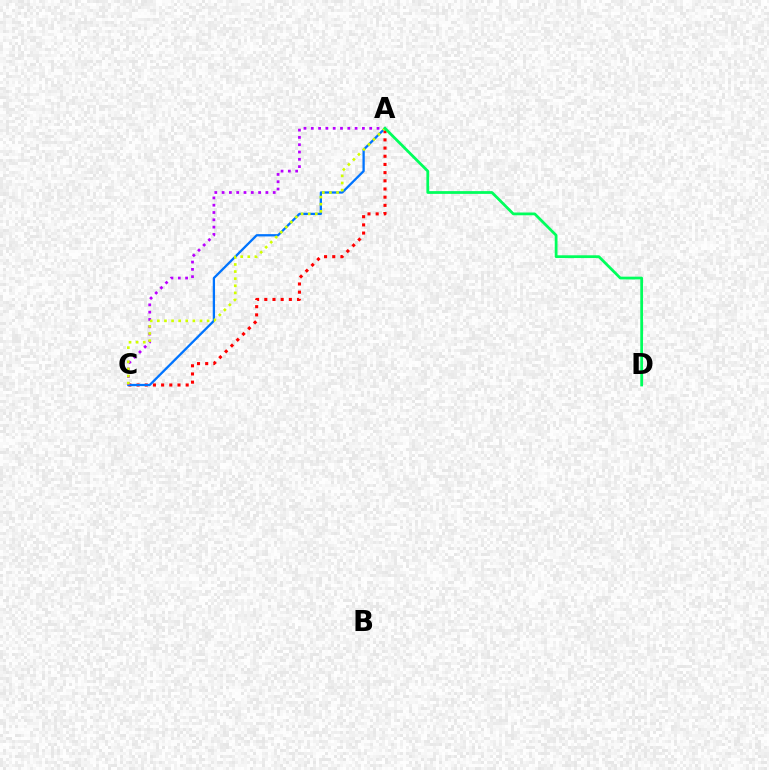{('A', 'C'): [{'color': '#ff0000', 'line_style': 'dotted', 'thickness': 2.22}, {'color': '#0074ff', 'line_style': 'solid', 'thickness': 1.65}, {'color': '#b900ff', 'line_style': 'dotted', 'thickness': 1.98}, {'color': '#d1ff00', 'line_style': 'dotted', 'thickness': 1.93}], ('A', 'D'): [{'color': '#00ff5c', 'line_style': 'solid', 'thickness': 1.99}]}